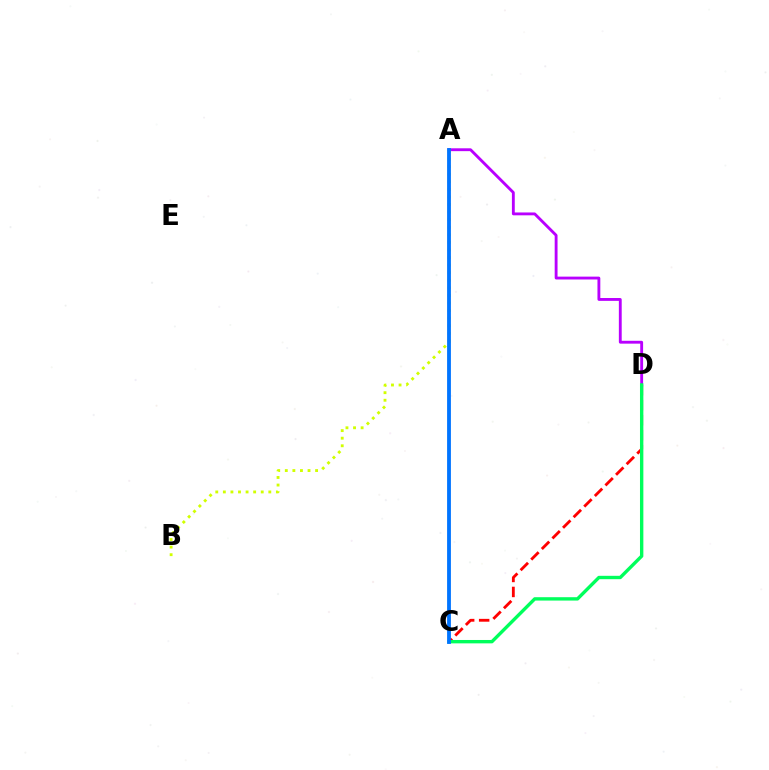{('A', 'D'): [{'color': '#b900ff', 'line_style': 'solid', 'thickness': 2.06}], ('C', 'D'): [{'color': '#ff0000', 'line_style': 'dashed', 'thickness': 2.04}, {'color': '#00ff5c', 'line_style': 'solid', 'thickness': 2.43}], ('A', 'B'): [{'color': '#d1ff00', 'line_style': 'dotted', 'thickness': 2.06}], ('A', 'C'): [{'color': '#0074ff', 'line_style': 'solid', 'thickness': 2.75}]}